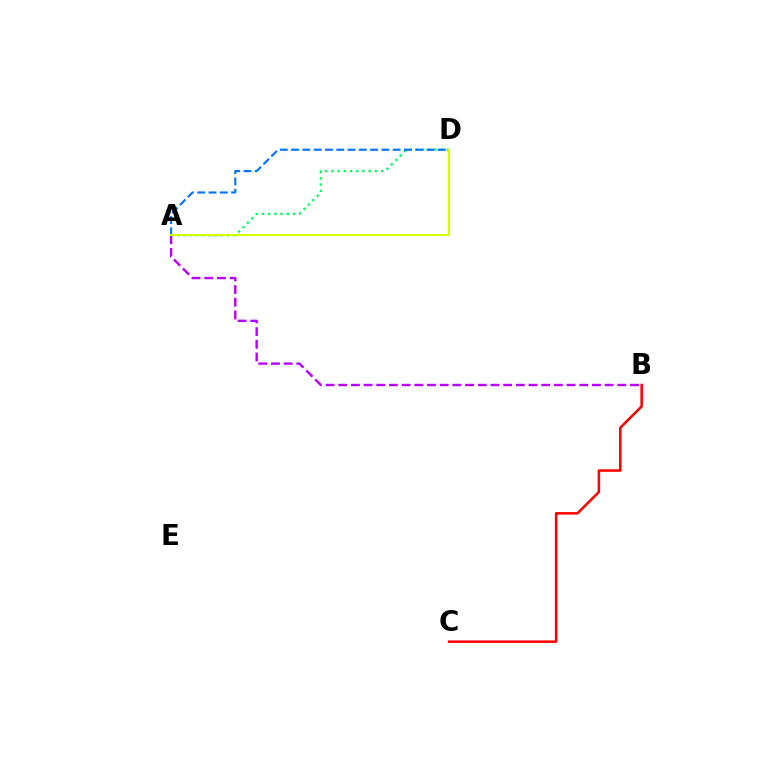{('A', 'D'): [{'color': '#00ff5c', 'line_style': 'dotted', 'thickness': 1.69}, {'color': '#0074ff', 'line_style': 'dashed', 'thickness': 1.53}, {'color': '#d1ff00', 'line_style': 'solid', 'thickness': 1.53}], ('A', 'B'): [{'color': '#b900ff', 'line_style': 'dashed', 'thickness': 1.72}], ('B', 'C'): [{'color': '#ff0000', 'line_style': 'solid', 'thickness': 1.83}]}